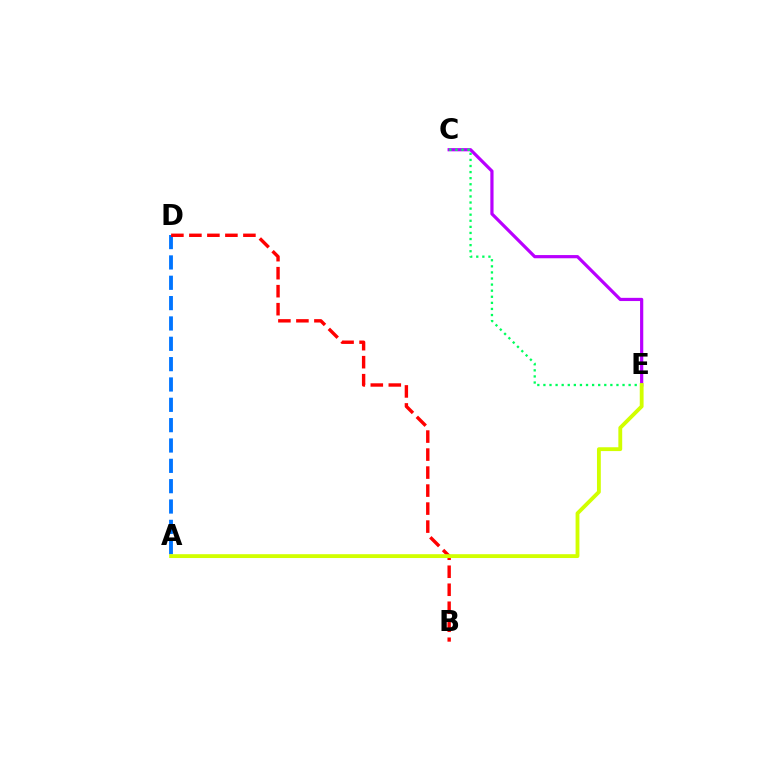{('C', 'E'): [{'color': '#b900ff', 'line_style': 'solid', 'thickness': 2.3}, {'color': '#00ff5c', 'line_style': 'dotted', 'thickness': 1.65}], ('A', 'D'): [{'color': '#0074ff', 'line_style': 'dashed', 'thickness': 2.76}], ('B', 'D'): [{'color': '#ff0000', 'line_style': 'dashed', 'thickness': 2.45}], ('A', 'E'): [{'color': '#d1ff00', 'line_style': 'solid', 'thickness': 2.76}]}